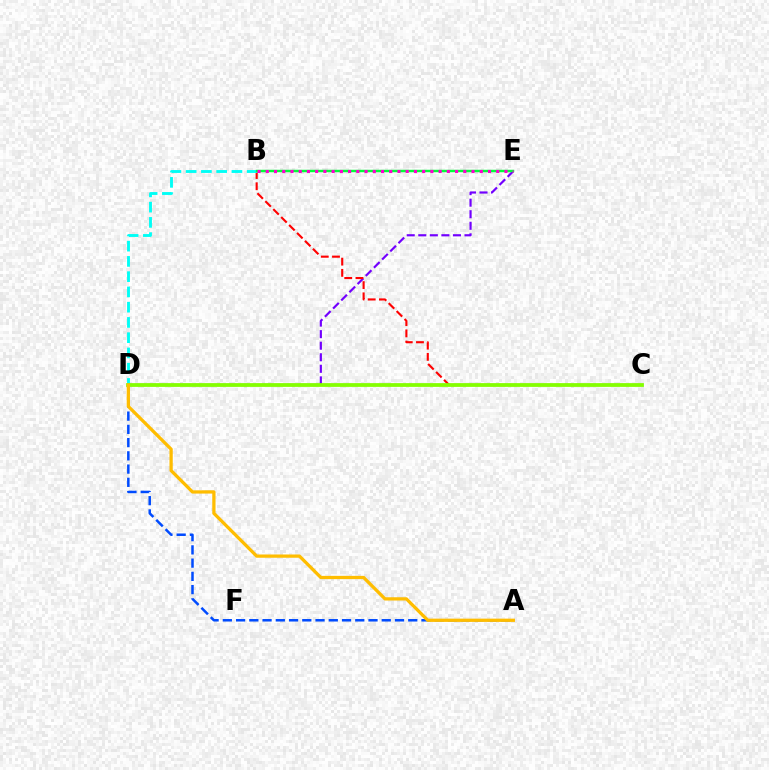{('A', 'D'): [{'color': '#004bff', 'line_style': 'dashed', 'thickness': 1.8}, {'color': '#ffbd00', 'line_style': 'solid', 'thickness': 2.35}], ('D', 'E'): [{'color': '#7200ff', 'line_style': 'dashed', 'thickness': 1.57}], ('B', 'C'): [{'color': '#ff0000', 'line_style': 'dashed', 'thickness': 1.52}], ('B', 'D'): [{'color': '#00fff6', 'line_style': 'dashed', 'thickness': 2.07}], ('B', 'E'): [{'color': '#00ff39', 'line_style': 'solid', 'thickness': 1.77}, {'color': '#ff00cf', 'line_style': 'dotted', 'thickness': 2.24}], ('C', 'D'): [{'color': '#84ff00', 'line_style': 'solid', 'thickness': 2.71}]}